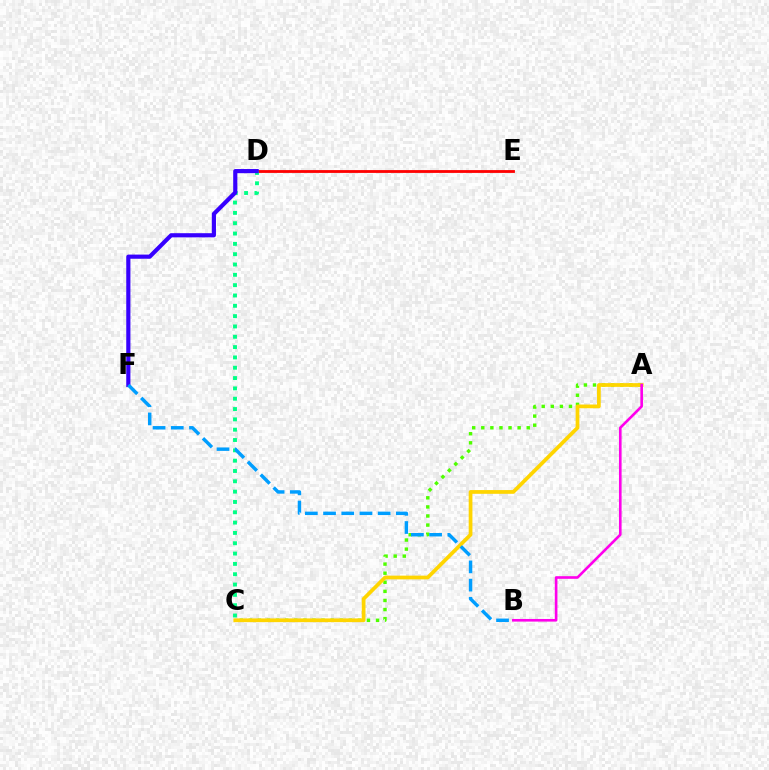{('D', 'E'): [{'color': '#ff0000', 'line_style': 'solid', 'thickness': 2.03}], ('A', 'C'): [{'color': '#4fff00', 'line_style': 'dotted', 'thickness': 2.47}, {'color': '#ffd500', 'line_style': 'solid', 'thickness': 2.69}], ('A', 'B'): [{'color': '#ff00ed', 'line_style': 'solid', 'thickness': 1.89}], ('C', 'D'): [{'color': '#00ff86', 'line_style': 'dotted', 'thickness': 2.8}], ('D', 'F'): [{'color': '#3700ff', 'line_style': 'solid', 'thickness': 2.99}], ('B', 'F'): [{'color': '#009eff', 'line_style': 'dashed', 'thickness': 2.47}]}